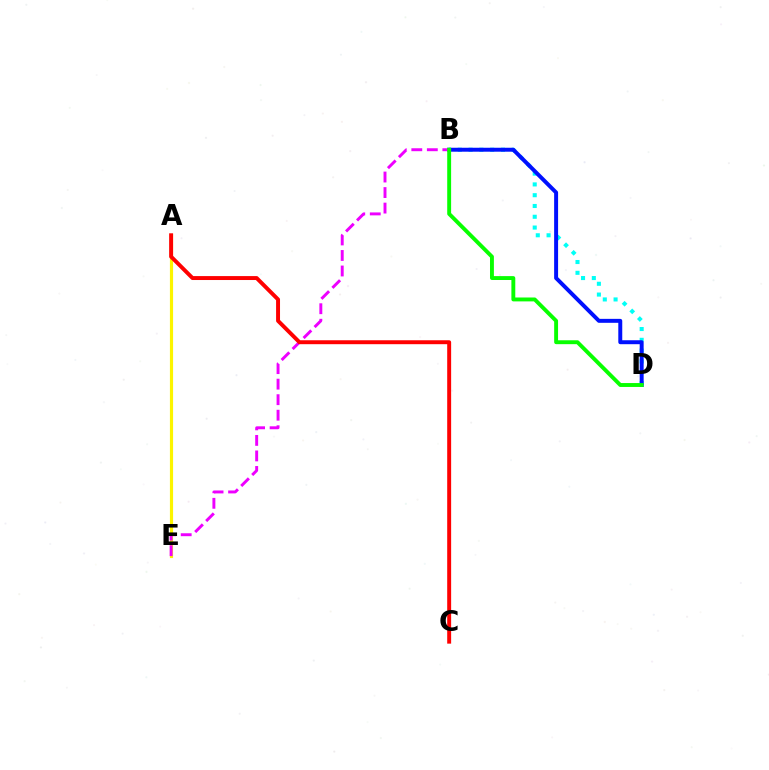{('B', 'D'): [{'color': '#00fff6', 'line_style': 'dotted', 'thickness': 2.93}, {'color': '#0010ff', 'line_style': 'solid', 'thickness': 2.85}, {'color': '#08ff00', 'line_style': 'solid', 'thickness': 2.8}], ('A', 'E'): [{'color': '#fcf500', 'line_style': 'solid', 'thickness': 2.28}], ('B', 'E'): [{'color': '#ee00ff', 'line_style': 'dashed', 'thickness': 2.11}], ('A', 'C'): [{'color': '#ff0000', 'line_style': 'solid', 'thickness': 2.84}]}